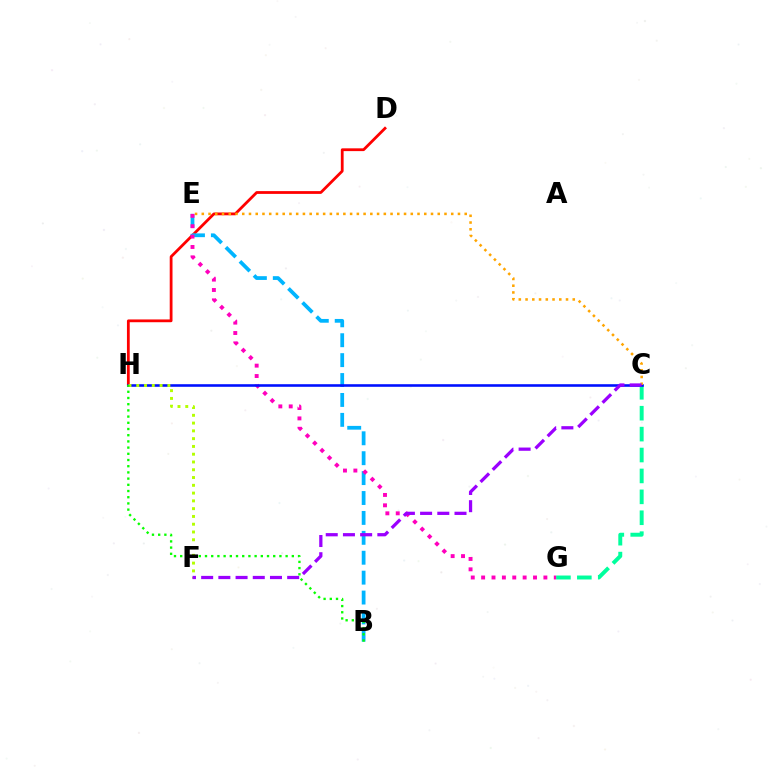{('C', 'G'): [{'color': '#00ff9d', 'line_style': 'dashed', 'thickness': 2.84}], ('D', 'H'): [{'color': '#ff0000', 'line_style': 'solid', 'thickness': 2.0}], ('B', 'E'): [{'color': '#00b5ff', 'line_style': 'dashed', 'thickness': 2.7}], ('E', 'G'): [{'color': '#ff00bd', 'line_style': 'dotted', 'thickness': 2.82}], ('C', 'H'): [{'color': '#0010ff', 'line_style': 'solid', 'thickness': 1.87}], ('C', 'E'): [{'color': '#ffa500', 'line_style': 'dotted', 'thickness': 1.83}], ('F', 'H'): [{'color': '#b3ff00', 'line_style': 'dotted', 'thickness': 2.11}], ('B', 'H'): [{'color': '#08ff00', 'line_style': 'dotted', 'thickness': 1.68}], ('C', 'F'): [{'color': '#9b00ff', 'line_style': 'dashed', 'thickness': 2.34}]}